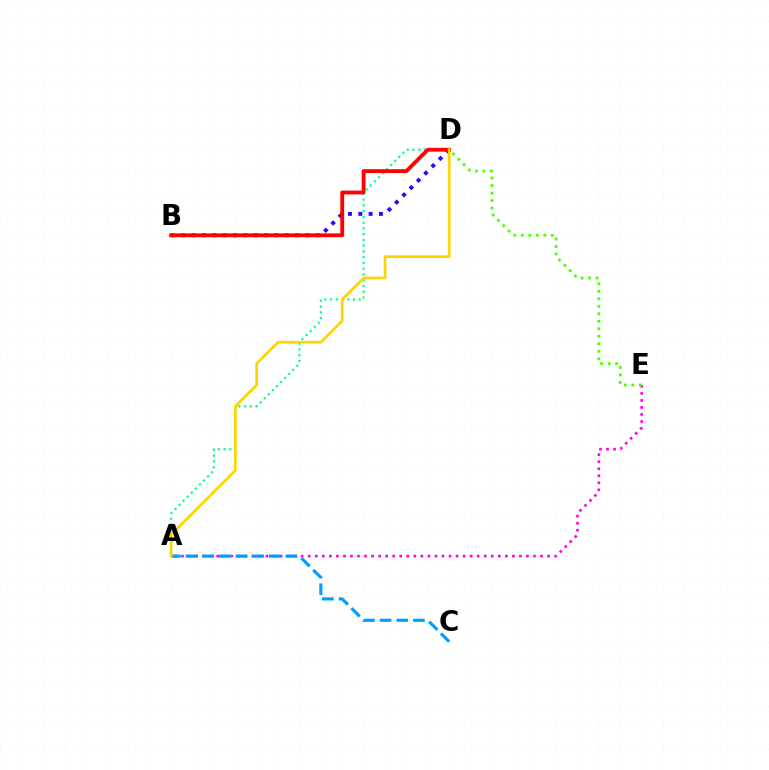{('A', 'D'): [{'color': '#00ff86', 'line_style': 'dotted', 'thickness': 1.56}, {'color': '#ffd500', 'line_style': 'solid', 'thickness': 1.96}], ('A', 'E'): [{'color': '#ff00ed', 'line_style': 'dotted', 'thickness': 1.91}], ('D', 'E'): [{'color': '#4fff00', 'line_style': 'dotted', 'thickness': 2.04}], ('A', 'C'): [{'color': '#009eff', 'line_style': 'dashed', 'thickness': 2.26}], ('B', 'D'): [{'color': '#3700ff', 'line_style': 'dotted', 'thickness': 2.8}, {'color': '#ff0000', 'line_style': 'solid', 'thickness': 2.75}]}